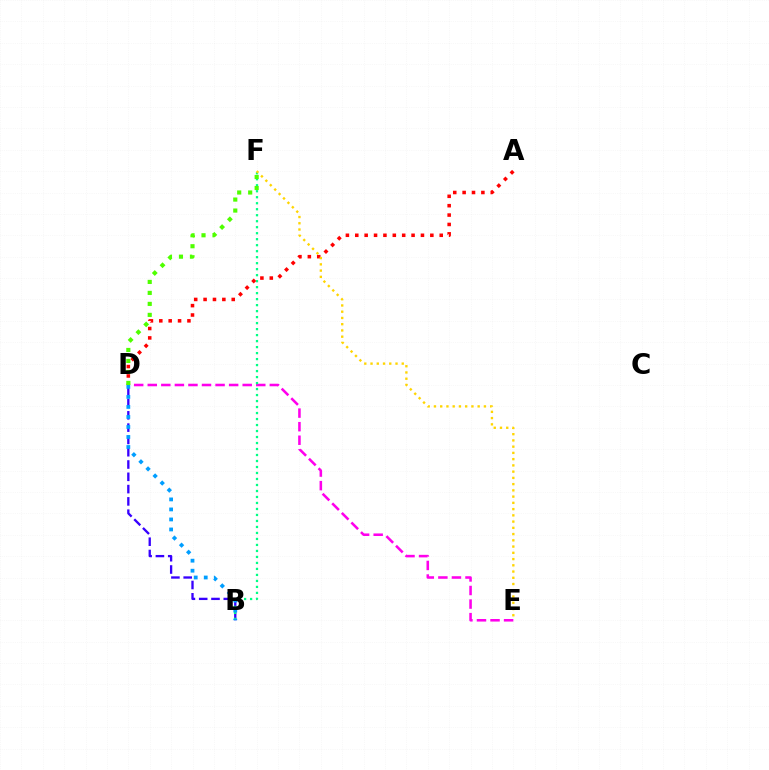{('B', 'D'): [{'color': '#3700ff', 'line_style': 'dashed', 'thickness': 1.67}, {'color': '#009eff', 'line_style': 'dotted', 'thickness': 2.72}], ('D', 'E'): [{'color': '#ff00ed', 'line_style': 'dashed', 'thickness': 1.84}], ('B', 'F'): [{'color': '#00ff86', 'line_style': 'dotted', 'thickness': 1.63}], ('A', 'D'): [{'color': '#ff0000', 'line_style': 'dotted', 'thickness': 2.55}], ('D', 'F'): [{'color': '#4fff00', 'line_style': 'dotted', 'thickness': 2.99}], ('E', 'F'): [{'color': '#ffd500', 'line_style': 'dotted', 'thickness': 1.7}]}